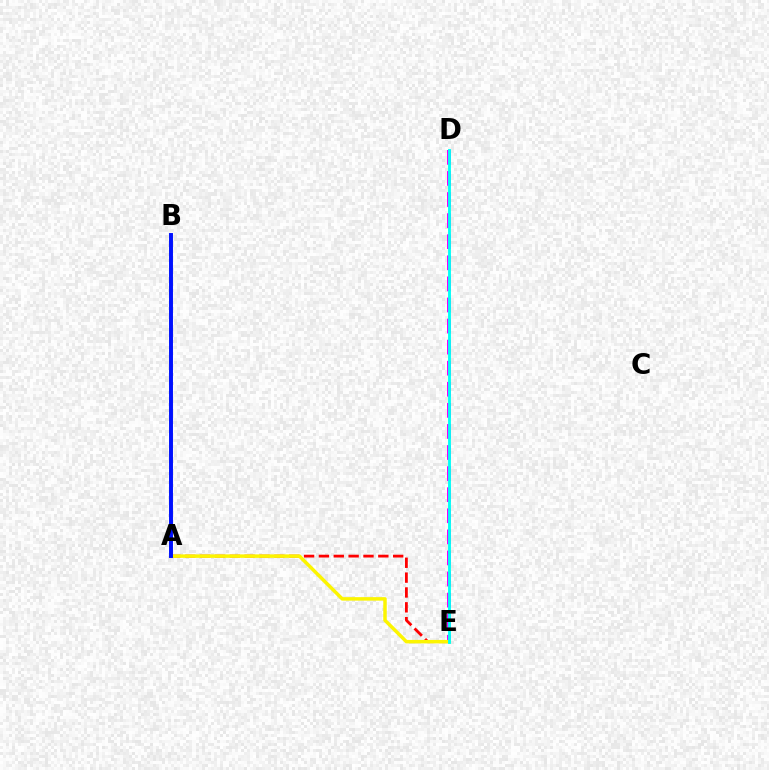{('A', 'B'): [{'color': '#08ff00', 'line_style': 'solid', 'thickness': 1.59}, {'color': '#0010ff', 'line_style': 'solid', 'thickness': 2.83}], ('D', 'E'): [{'color': '#ee00ff', 'line_style': 'dashed', 'thickness': 2.86}, {'color': '#00fff6', 'line_style': 'solid', 'thickness': 2.06}], ('A', 'E'): [{'color': '#ff0000', 'line_style': 'dashed', 'thickness': 2.02}, {'color': '#fcf500', 'line_style': 'solid', 'thickness': 2.51}]}